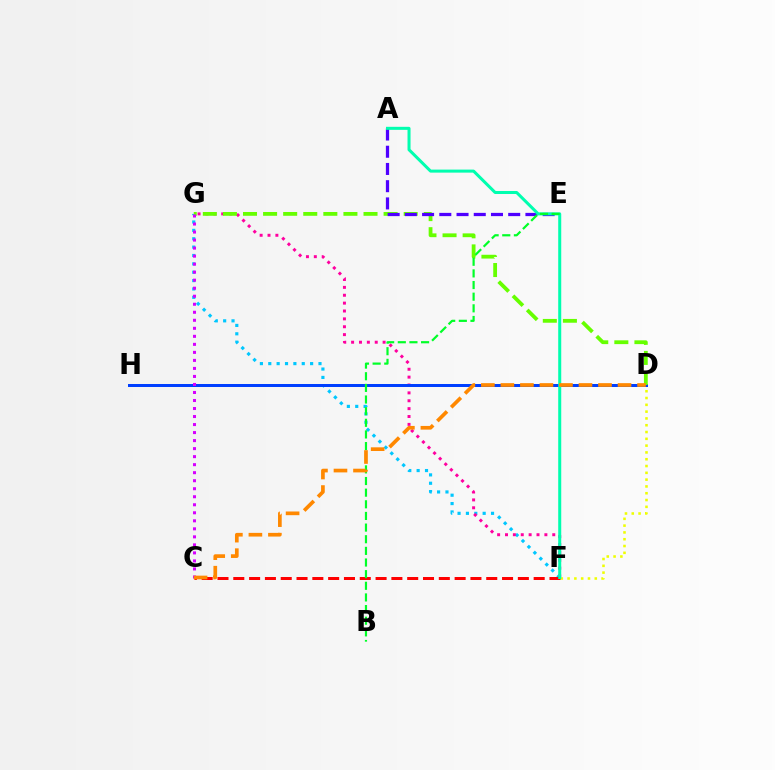{('F', 'G'): [{'color': '#00c7ff', 'line_style': 'dotted', 'thickness': 2.27}, {'color': '#ff00a0', 'line_style': 'dotted', 'thickness': 2.14}], ('D', 'F'): [{'color': '#eeff00', 'line_style': 'dotted', 'thickness': 1.85}], ('D', 'H'): [{'color': '#003fff', 'line_style': 'solid', 'thickness': 2.16}], ('D', 'G'): [{'color': '#66ff00', 'line_style': 'dashed', 'thickness': 2.73}], ('C', 'F'): [{'color': '#ff0000', 'line_style': 'dashed', 'thickness': 2.15}], ('C', 'G'): [{'color': '#d600ff', 'line_style': 'dotted', 'thickness': 2.18}], ('A', 'E'): [{'color': '#4f00ff', 'line_style': 'dashed', 'thickness': 2.34}], ('A', 'F'): [{'color': '#00ffaf', 'line_style': 'solid', 'thickness': 2.18}], ('B', 'E'): [{'color': '#00ff27', 'line_style': 'dashed', 'thickness': 1.58}], ('C', 'D'): [{'color': '#ff8800', 'line_style': 'dashed', 'thickness': 2.65}]}